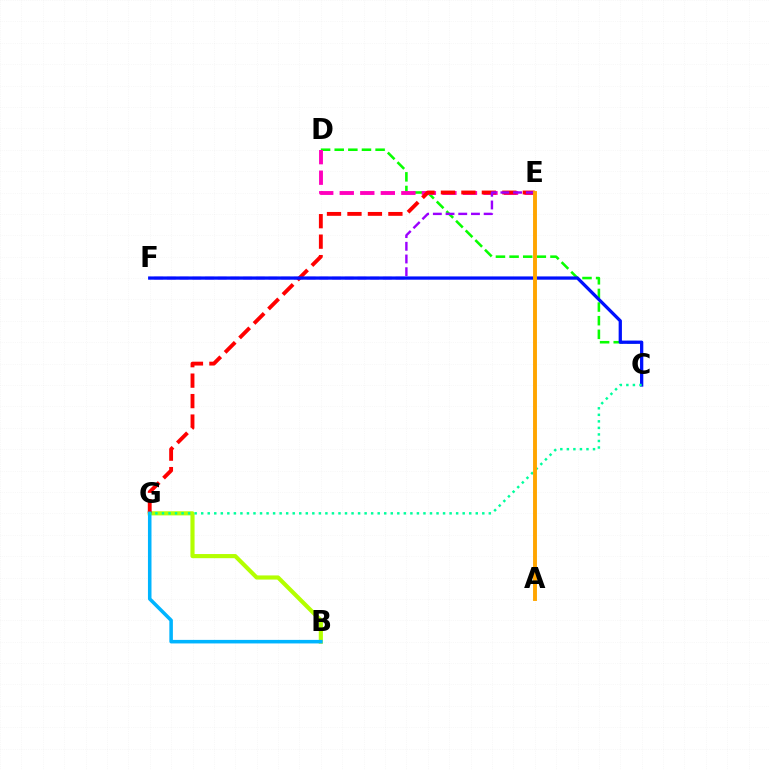{('C', 'D'): [{'color': '#08ff00', 'line_style': 'dashed', 'thickness': 1.85}], ('D', 'E'): [{'color': '#ff00bd', 'line_style': 'dashed', 'thickness': 2.79}], ('B', 'G'): [{'color': '#b3ff00', 'line_style': 'solid', 'thickness': 2.98}, {'color': '#00b5ff', 'line_style': 'solid', 'thickness': 2.55}], ('E', 'G'): [{'color': '#ff0000', 'line_style': 'dashed', 'thickness': 2.78}], ('E', 'F'): [{'color': '#9b00ff', 'line_style': 'dashed', 'thickness': 1.73}], ('C', 'F'): [{'color': '#0010ff', 'line_style': 'solid', 'thickness': 2.35}], ('C', 'G'): [{'color': '#00ff9d', 'line_style': 'dotted', 'thickness': 1.78}], ('A', 'E'): [{'color': '#ffa500', 'line_style': 'solid', 'thickness': 2.81}]}